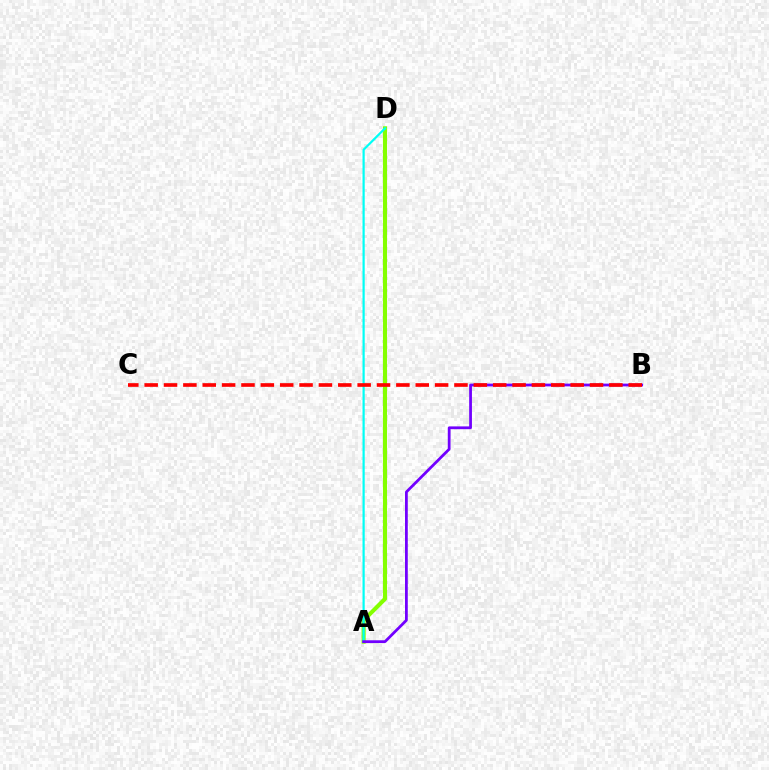{('A', 'D'): [{'color': '#84ff00', 'line_style': 'solid', 'thickness': 2.95}, {'color': '#00fff6', 'line_style': 'solid', 'thickness': 1.59}], ('A', 'B'): [{'color': '#7200ff', 'line_style': 'solid', 'thickness': 1.99}], ('B', 'C'): [{'color': '#ff0000', 'line_style': 'dashed', 'thickness': 2.63}]}